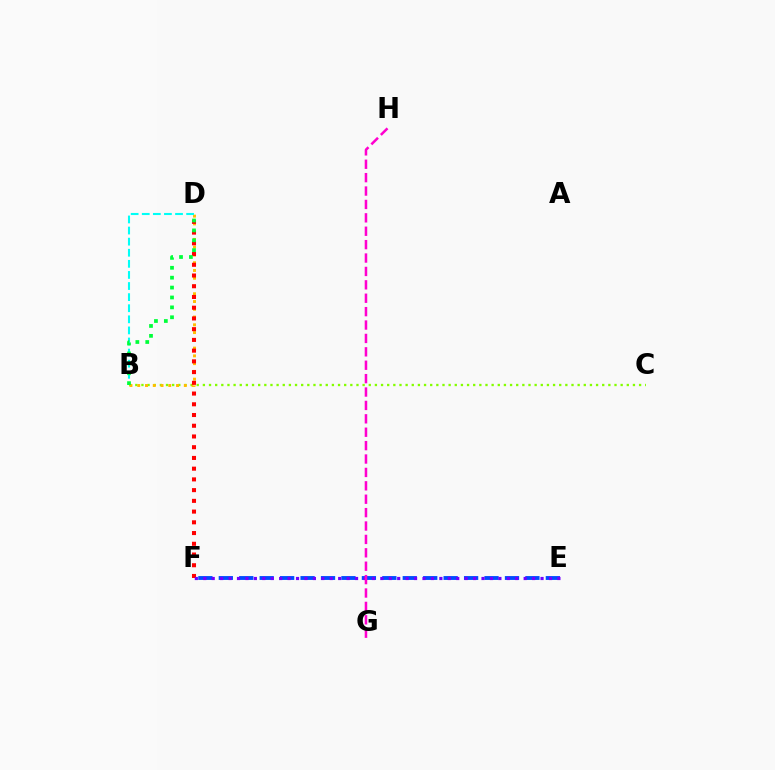{('B', 'C'): [{'color': '#84ff00', 'line_style': 'dotted', 'thickness': 1.67}], ('B', 'D'): [{'color': '#ffbd00', 'line_style': 'dotted', 'thickness': 2.11}, {'color': '#00fff6', 'line_style': 'dashed', 'thickness': 1.51}, {'color': '#00ff39', 'line_style': 'dotted', 'thickness': 2.69}], ('E', 'F'): [{'color': '#004bff', 'line_style': 'dashed', 'thickness': 2.78}, {'color': '#7200ff', 'line_style': 'dotted', 'thickness': 2.29}], ('D', 'F'): [{'color': '#ff0000', 'line_style': 'dotted', 'thickness': 2.92}], ('G', 'H'): [{'color': '#ff00cf', 'line_style': 'dashed', 'thickness': 1.82}]}